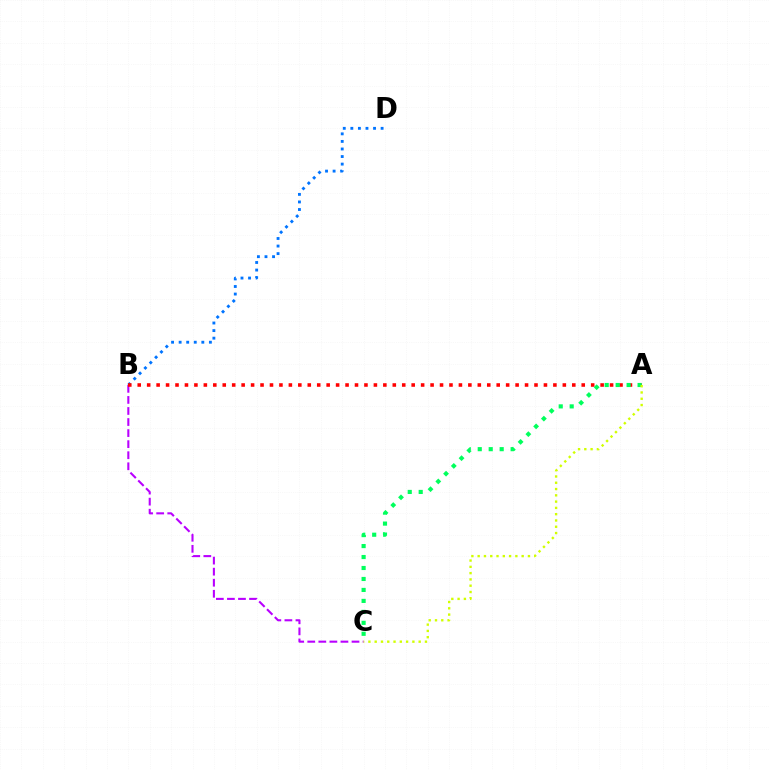{('B', 'D'): [{'color': '#0074ff', 'line_style': 'dotted', 'thickness': 2.06}], ('B', 'C'): [{'color': '#b900ff', 'line_style': 'dashed', 'thickness': 1.5}], ('A', 'B'): [{'color': '#ff0000', 'line_style': 'dotted', 'thickness': 2.57}], ('A', 'C'): [{'color': '#00ff5c', 'line_style': 'dotted', 'thickness': 2.98}, {'color': '#d1ff00', 'line_style': 'dotted', 'thickness': 1.71}]}